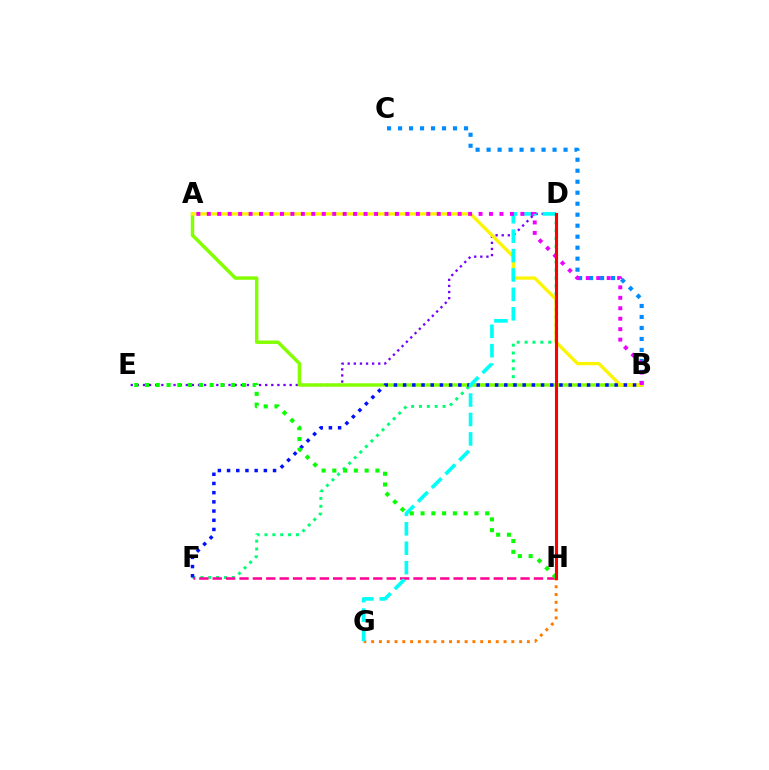{('B', 'C'): [{'color': '#008cff', 'line_style': 'dotted', 'thickness': 2.99}], ('D', 'F'): [{'color': '#00ff74', 'line_style': 'dotted', 'thickness': 2.14}], ('F', 'H'): [{'color': '#ff0094', 'line_style': 'dashed', 'thickness': 1.82}], ('D', 'E'): [{'color': '#7200ff', 'line_style': 'dotted', 'thickness': 1.66}], ('A', 'B'): [{'color': '#84ff00', 'line_style': 'solid', 'thickness': 2.49}, {'color': '#fcf500', 'line_style': 'solid', 'thickness': 2.36}, {'color': '#ee00ff', 'line_style': 'dotted', 'thickness': 2.84}], ('G', 'H'): [{'color': '#ff7c00', 'line_style': 'dotted', 'thickness': 2.12}], ('B', 'F'): [{'color': '#0010ff', 'line_style': 'dotted', 'thickness': 2.5}], ('D', 'G'): [{'color': '#00fff6', 'line_style': 'dashed', 'thickness': 2.64}], ('E', 'H'): [{'color': '#08ff00', 'line_style': 'dotted', 'thickness': 2.93}], ('D', 'H'): [{'color': '#ff0000', 'line_style': 'solid', 'thickness': 2.23}]}